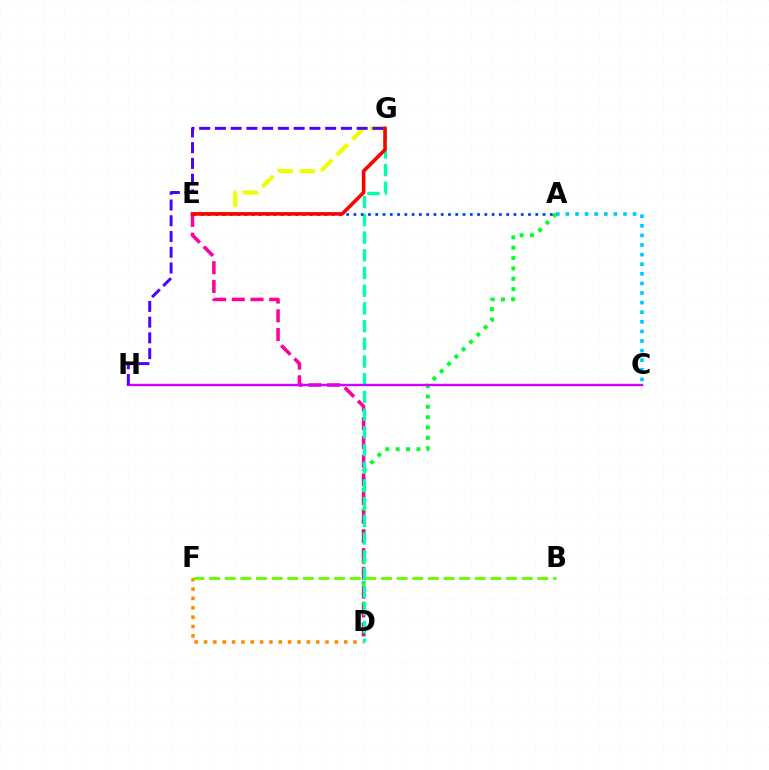{('D', 'F'): [{'color': '#ff8800', 'line_style': 'dotted', 'thickness': 2.54}], ('B', 'F'): [{'color': '#66ff00', 'line_style': 'dashed', 'thickness': 2.12}], ('A', 'D'): [{'color': '#00ff27', 'line_style': 'dotted', 'thickness': 2.81}], ('D', 'E'): [{'color': '#ff00a0', 'line_style': 'dashed', 'thickness': 2.54}], ('E', 'G'): [{'color': '#eeff00', 'line_style': 'dashed', 'thickness': 2.98}, {'color': '#ff0000', 'line_style': 'solid', 'thickness': 2.58}], ('A', 'C'): [{'color': '#00c7ff', 'line_style': 'dotted', 'thickness': 2.61}], ('D', 'G'): [{'color': '#00ffaf', 'line_style': 'dashed', 'thickness': 2.4}], ('C', 'H'): [{'color': '#d600ff', 'line_style': 'solid', 'thickness': 1.72}], ('G', 'H'): [{'color': '#4f00ff', 'line_style': 'dashed', 'thickness': 2.14}], ('A', 'E'): [{'color': '#003fff', 'line_style': 'dotted', 'thickness': 1.98}]}